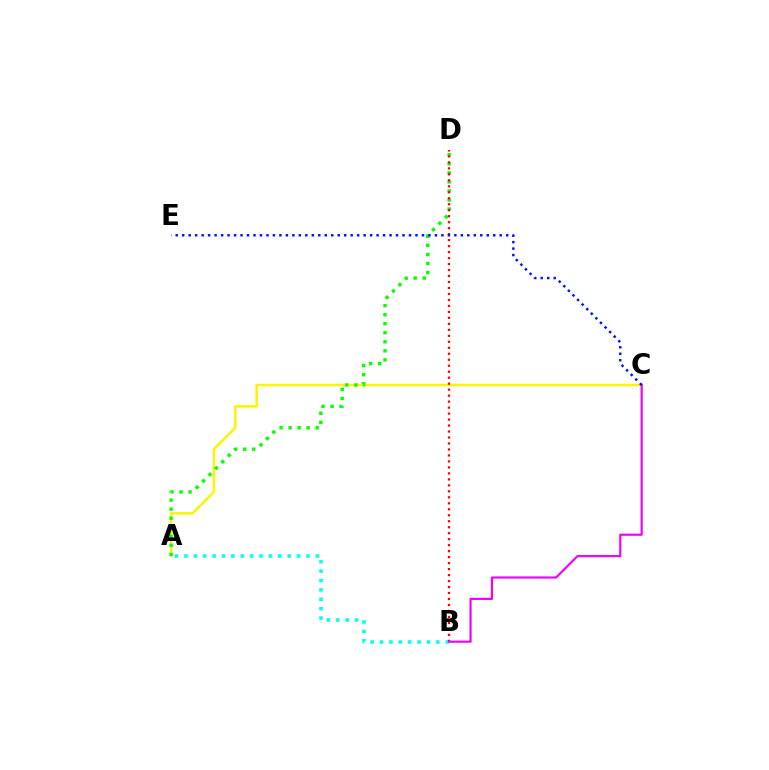{('A', 'C'): [{'color': '#fcf500', 'line_style': 'solid', 'thickness': 1.81}], ('A', 'D'): [{'color': '#08ff00', 'line_style': 'dotted', 'thickness': 2.46}], ('A', 'B'): [{'color': '#00fff6', 'line_style': 'dotted', 'thickness': 2.55}], ('B', 'D'): [{'color': '#ff0000', 'line_style': 'dotted', 'thickness': 1.63}], ('B', 'C'): [{'color': '#ee00ff', 'line_style': 'solid', 'thickness': 1.56}], ('C', 'E'): [{'color': '#0010ff', 'line_style': 'dotted', 'thickness': 1.76}]}